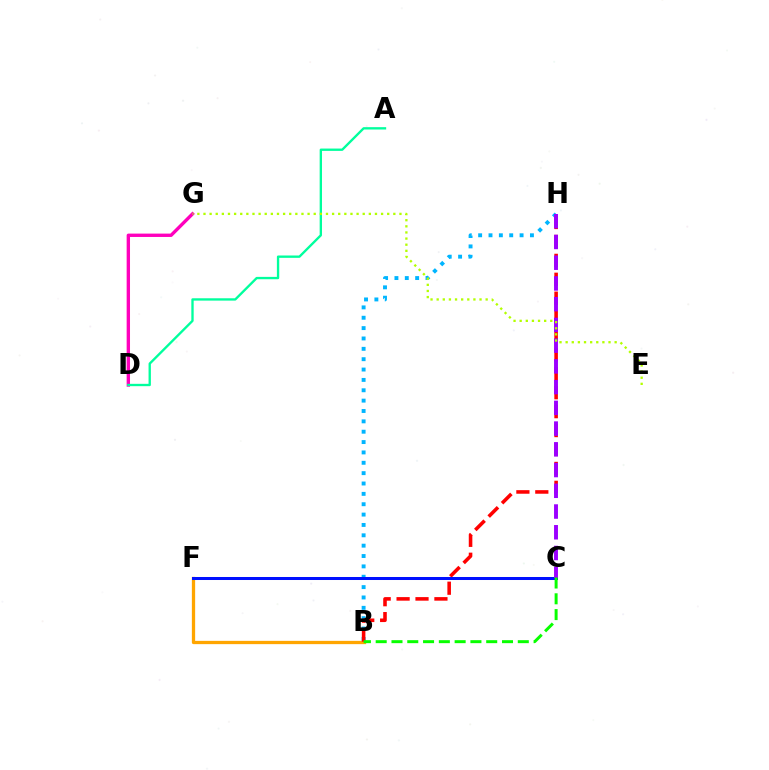{('B', 'F'): [{'color': '#ffa500', 'line_style': 'solid', 'thickness': 2.36}], ('B', 'H'): [{'color': '#00b5ff', 'line_style': 'dotted', 'thickness': 2.81}, {'color': '#ff0000', 'line_style': 'dashed', 'thickness': 2.57}], ('C', 'F'): [{'color': '#0010ff', 'line_style': 'solid', 'thickness': 2.17}], ('D', 'G'): [{'color': '#ff00bd', 'line_style': 'solid', 'thickness': 2.42}], ('A', 'D'): [{'color': '#00ff9d', 'line_style': 'solid', 'thickness': 1.69}], ('C', 'H'): [{'color': '#9b00ff', 'line_style': 'dashed', 'thickness': 2.82}], ('B', 'C'): [{'color': '#08ff00', 'line_style': 'dashed', 'thickness': 2.14}], ('E', 'G'): [{'color': '#b3ff00', 'line_style': 'dotted', 'thickness': 1.66}]}